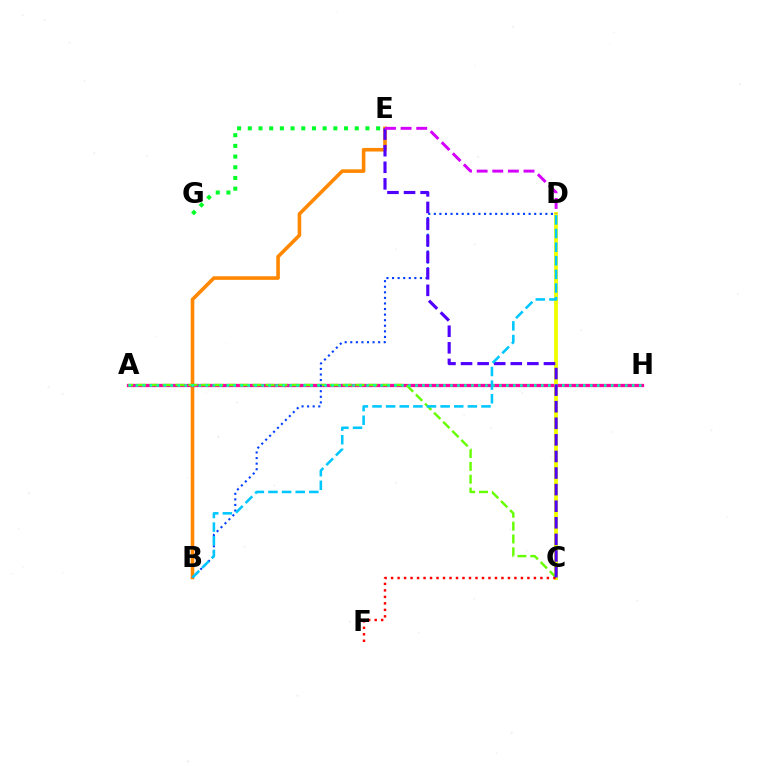{('B', 'E'): [{'color': '#ff8800', 'line_style': 'solid', 'thickness': 2.59}], ('A', 'H'): [{'color': '#ff00a0', 'line_style': 'solid', 'thickness': 2.35}, {'color': '#00ffaf', 'line_style': 'dotted', 'thickness': 1.9}], ('C', 'D'): [{'color': '#eeff00', 'line_style': 'solid', 'thickness': 2.79}], ('A', 'C'): [{'color': '#66ff00', 'line_style': 'dashed', 'thickness': 1.75}], ('B', 'D'): [{'color': '#003fff', 'line_style': 'dotted', 'thickness': 1.51}, {'color': '#00c7ff', 'line_style': 'dashed', 'thickness': 1.85}], ('C', 'F'): [{'color': '#ff0000', 'line_style': 'dotted', 'thickness': 1.76}], ('E', 'G'): [{'color': '#00ff27', 'line_style': 'dotted', 'thickness': 2.91}], ('C', 'E'): [{'color': '#4f00ff', 'line_style': 'dashed', 'thickness': 2.25}], ('D', 'E'): [{'color': '#d600ff', 'line_style': 'dashed', 'thickness': 2.12}]}